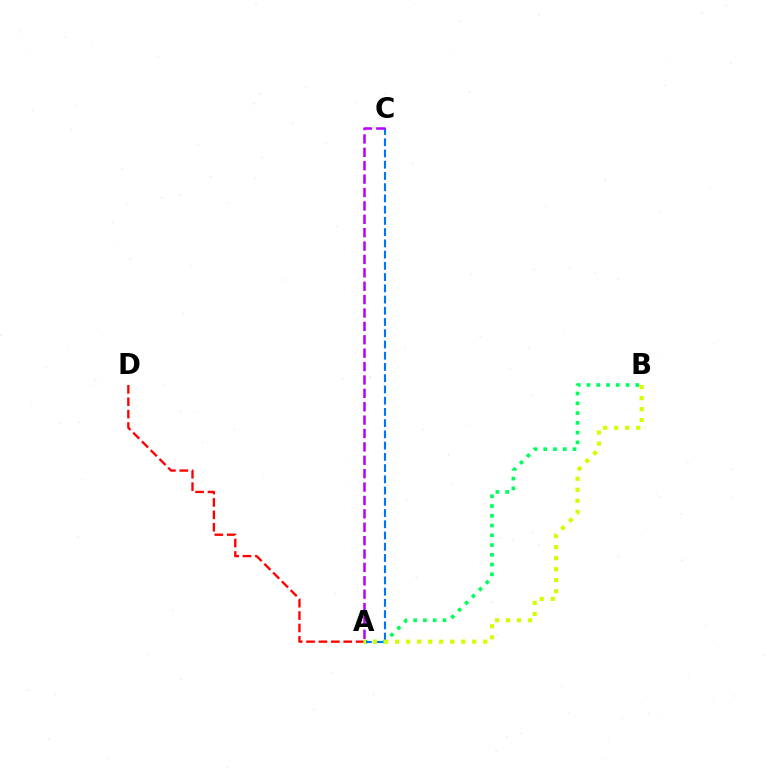{('A', 'B'): [{'color': '#00ff5c', 'line_style': 'dotted', 'thickness': 2.65}, {'color': '#d1ff00', 'line_style': 'dotted', 'thickness': 3.0}], ('A', 'C'): [{'color': '#0074ff', 'line_style': 'dashed', 'thickness': 1.53}, {'color': '#b900ff', 'line_style': 'dashed', 'thickness': 1.82}], ('A', 'D'): [{'color': '#ff0000', 'line_style': 'dashed', 'thickness': 1.68}]}